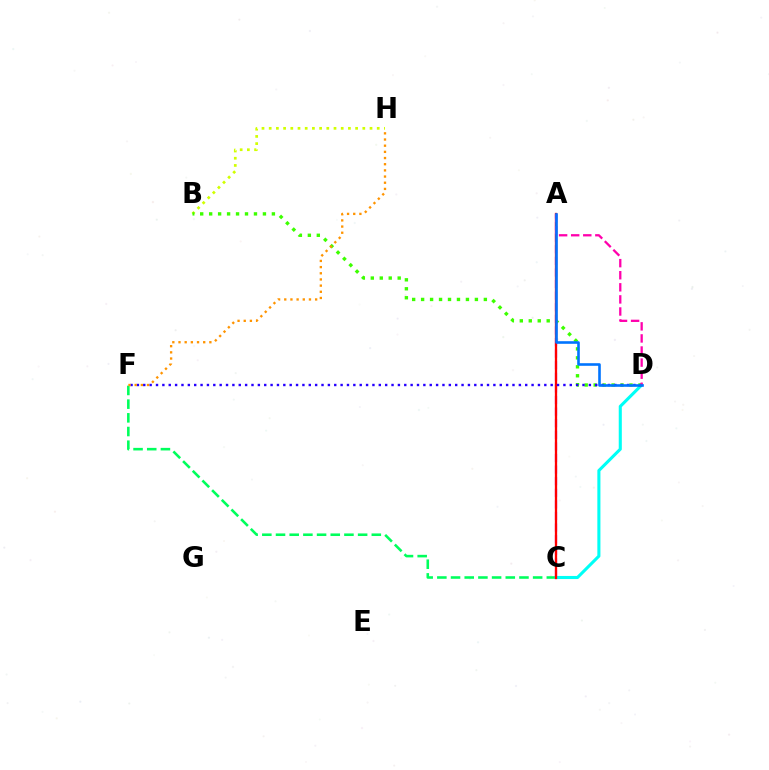{('A', 'C'): [{'color': '#b900ff', 'line_style': 'dashed', 'thickness': 1.58}, {'color': '#ff0000', 'line_style': 'solid', 'thickness': 1.65}], ('B', 'H'): [{'color': '#d1ff00', 'line_style': 'dotted', 'thickness': 1.96}], ('C', 'F'): [{'color': '#00ff5c', 'line_style': 'dashed', 'thickness': 1.86}], ('C', 'D'): [{'color': '#00fff6', 'line_style': 'solid', 'thickness': 2.22}], ('B', 'D'): [{'color': '#3dff00', 'line_style': 'dotted', 'thickness': 2.44}], ('D', 'F'): [{'color': '#2500ff', 'line_style': 'dotted', 'thickness': 1.73}], ('F', 'H'): [{'color': '#ff9400', 'line_style': 'dotted', 'thickness': 1.68}], ('A', 'D'): [{'color': '#ff00ac', 'line_style': 'dashed', 'thickness': 1.64}, {'color': '#0074ff', 'line_style': 'solid', 'thickness': 1.88}]}